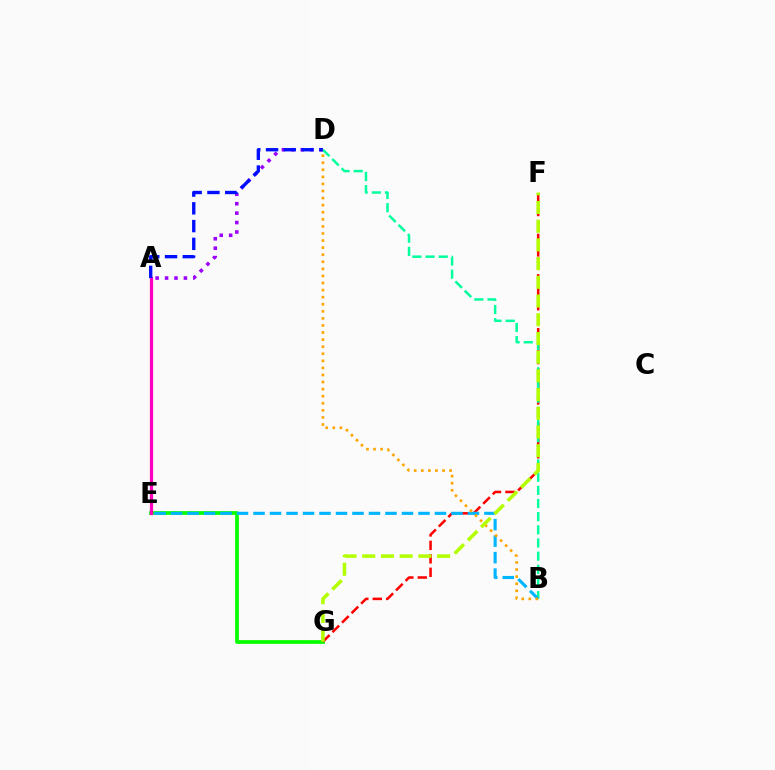{('E', 'G'): [{'color': '#08ff00', 'line_style': 'solid', 'thickness': 2.7}], ('F', 'G'): [{'color': '#ff0000', 'line_style': 'dashed', 'thickness': 1.83}, {'color': '#b3ff00', 'line_style': 'dashed', 'thickness': 2.54}], ('A', 'D'): [{'color': '#9b00ff', 'line_style': 'dotted', 'thickness': 2.56}, {'color': '#0010ff', 'line_style': 'dashed', 'thickness': 2.41}], ('A', 'E'): [{'color': '#ff00bd', 'line_style': 'solid', 'thickness': 2.32}], ('B', 'D'): [{'color': '#00ff9d', 'line_style': 'dashed', 'thickness': 1.79}, {'color': '#ffa500', 'line_style': 'dotted', 'thickness': 1.92}], ('B', 'E'): [{'color': '#00b5ff', 'line_style': 'dashed', 'thickness': 2.24}]}